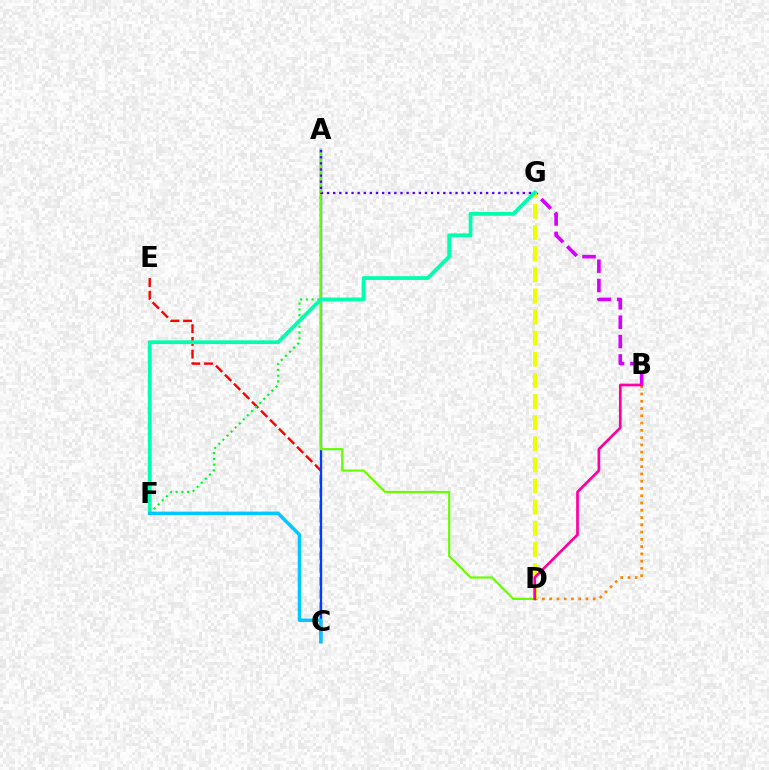{('C', 'E'): [{'color': '#ff0000', 'line_style': 'dashed', 'thickness': 1.73}], ('A', 'F'): [{'color': '#00ff27', 'line_style': 'dotted', 'thickness': 1.57}], ('B', 'G'): [{'color': '#d600ff', 'line_style': 'dashed', 'thickness': 2.63}], ('B', 'D'): [{'color': '#ff8800', 'line_style': 'dotted', 'thickness': 1.97}, {'color': '#ff00a0', 'line_style': 'solid', 'thickness': 1.96}], ('D', 'G'): [{'color': '#eeff00', 'line_style': 'dashed', 'thickness': 2.87}], ('A', 'C'): [{'color': '#003fff', 'line_style': 'solid', 'thickness': 1.69}], ('A', 'D'): [{'color': '#66ff00', 'line_style': 'solid', 'thickness': 1.56}], ('F', 'G'): [{'color': '#00ffaf', 'line_style': 'solid', 'thickness': 2.72}], ('C', 'F'): [{'color': '#00c7ff', 'line_style': 'solid', 'thickness': 2.49}], ('A', 'G'): [{'color': '#4f00ff', 'line_style': 'dotted', 'thickness': 1.66}]}